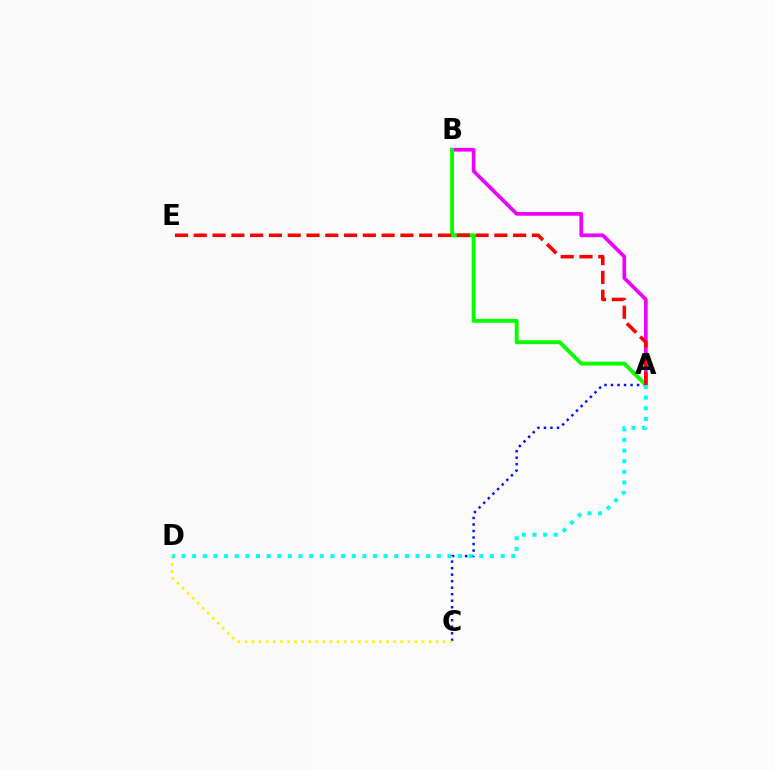{('A', 'C'): [{'color': '#0010ff', 'line_style': 'dotted', 'thickness': 1.77}], ('A', 'B'): [{'color': '#ee00ff', 'line_style': 'solid', 'thickness': 2.65}, {'color': '#08ff00', 'line_style': 'solid', 'thickness': 2.79}], ('C', 'D'): [{'color': '#fcf500', 'line_style': 'dotted', 'thickness': 1.92}], ('A', 'E'): [{'color': '#ff0000', 'line_style': 'dashed', 'thickness': 2.55}], ('A', 'D'): [{'color': '#00fff6', 'line_style': 'dotted', 'thickness': 2.89}]}